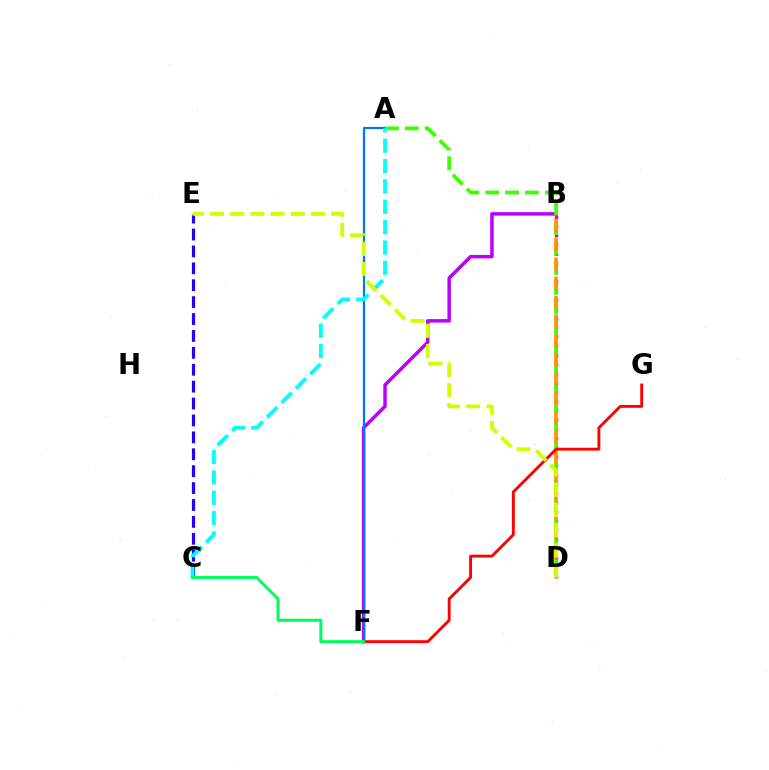{('B', 'F'): [{'color': '#b900ff', 'line_style': 'solid', 'thickness': 2.5}], ('C', 'E'): [{'color': '#2500ff', 'line_style': 'dashed', 'thickness': 2.3}], ('B', 'D'): [{'color': '#ff00ac', 'line_style': 'dotted', 'thickness': 2.5}, {'color': '#ff9400', 'line_style': 'dashed', 'thickness': 2.61}], ('A', 'F'): [{'color': '#0074ff', 'line_style': 'solid', 'thickness': 1.59}], ('A', 'D'): [{'color': '#3dff00', 'line_style': 'dashed', 'thickness': 2.7}], ('A', 'C'): [{'color': '#00fff6', 'line_style': 'dashed', 'thickness': 2.77}], ('F', 'G'): [{'color': '#ff0000', 'line_style': 'solid', 'thickness': 2.07}], ('D', 'E'): [{'color': '#d1ff00', 'line_style': 'dashed', 'thickness': 2.74}], ('C', 'F'): [{'color': '#00ff5c', 'line_style': 'solid', 'thickness': 2.2}]}